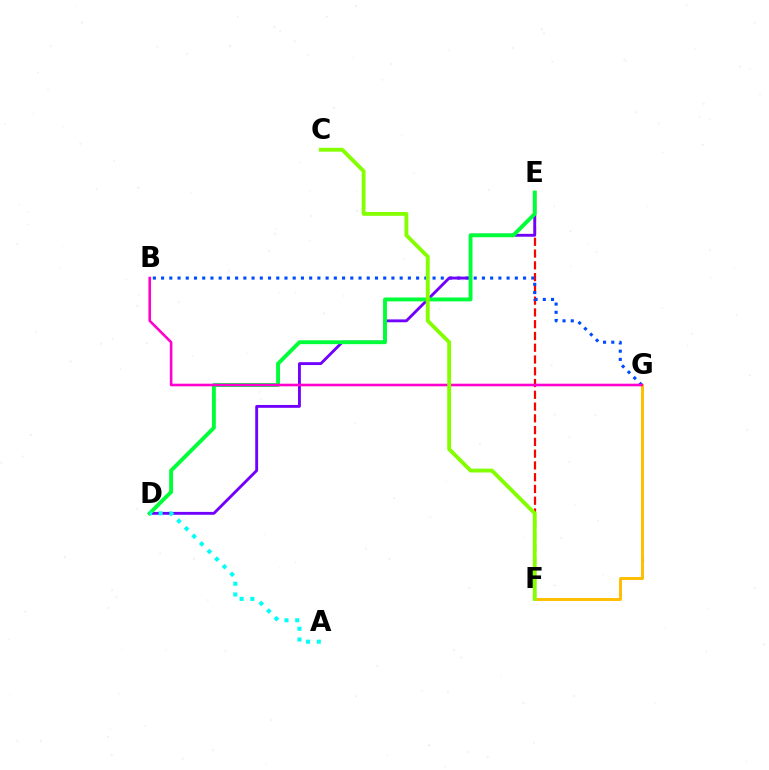{('E', 'F'): [{'color': '#ff0000', 'line_style': 'dashed', 'thickness': 1.6}], ('F', 'G'): [{'color': '#ffbd00', 'line_style': 'solid', 'thickness': 2.11}], ('B', 'G'): [{'color': '#004bff', 'line_style': 'dotted', 'thickness': 2.24}, {'color': '#ff00cf', 'line_style': 'solid', 'thickness': 1.88}], ('D', 'E'): [{'color': '#7200ff', 'line_style': 'solid', 'thickness': 2.06}, {'color': '#00ff39', 'line_style': 'solid', 'thickness': 2.79}], ('A', 'D'): [{'color': '#00fff6', 'line_style': 'dotted', 'thickness': 2.92}], ('C', 'F'): [{'color': '#84ff00', 'line_style': 'solid', 'thickness': 2.77}]}